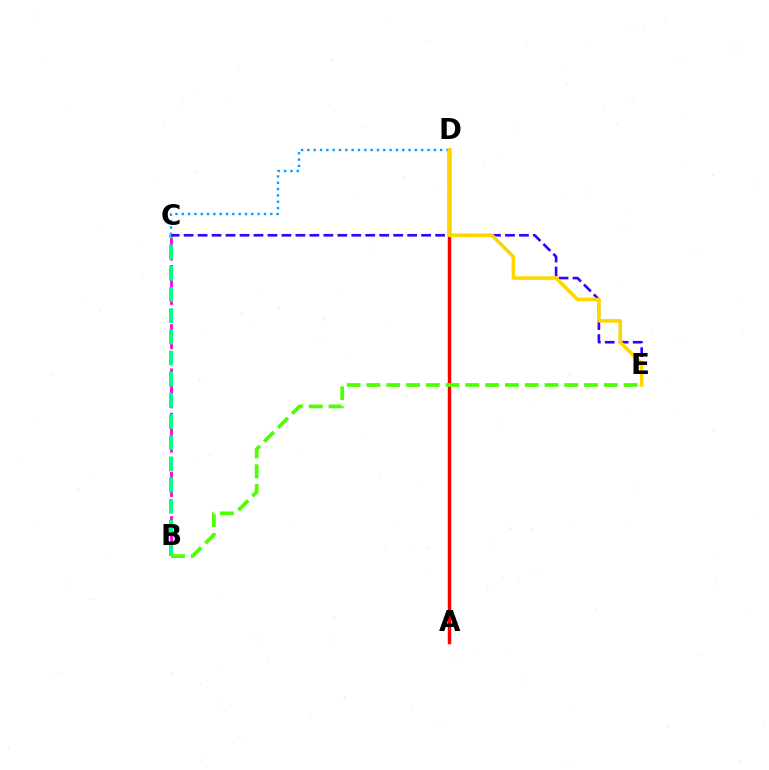{('B', 'C'): [{'color': '#ff00ed', 'line_style': 'dashed', 'thickness': 2.01}, {'color': '#00ff86', 'line_style': 'dashed', 'thickness': 2.88}], ('C', 'E'): [{'color': '#3700ff', 'line_style': 'dashed', 'thickness': 1.9}], ('A', 'D'): [{'color': '#ff0000', 'line_style': 'solid', 'thickness': 2.47}], ('C', 'D'): [{'color': '#009eff', 'line_style': 'dotted', 'thickness': 1.72}], ('D', 'E'): [{'color': '#ffd500', 'line_style': 'solid', 'thickness': 2.56}], ('B', 'E'): [{'color': '#4fff00', 'line_style': 'dashed', 'thickness': 2.69}]}